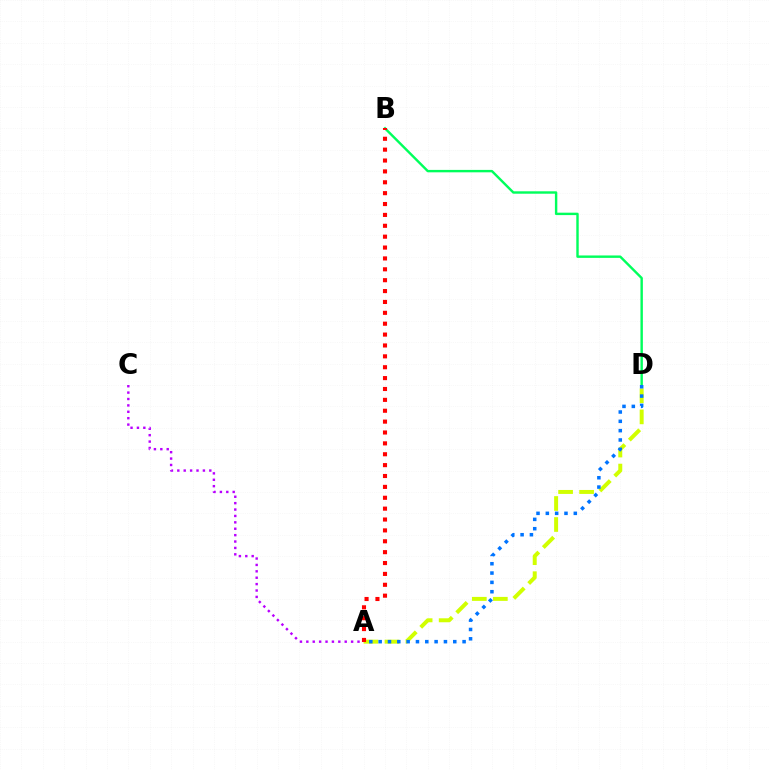{('B', 'D'): [{'color': '#00ff5c', 'line_style': 'solid', 'thickness': 1.74}], ('A', 'D'): [{'color': '#d1ff00', 'line_style': 'dashed', 'thickness': 2.86}, {'color': '#0074ff', 'line_style': 'dotted', 'thickness': 2.53}], ('A', 'B'): [{'color': '#ff0000', 'line_style': 'dotted', 'thickness': 2.96}], ('A', 'C'): [{'color': '#b900ff', 'line_style': 'dotted', 'thickness': 1.74}]}